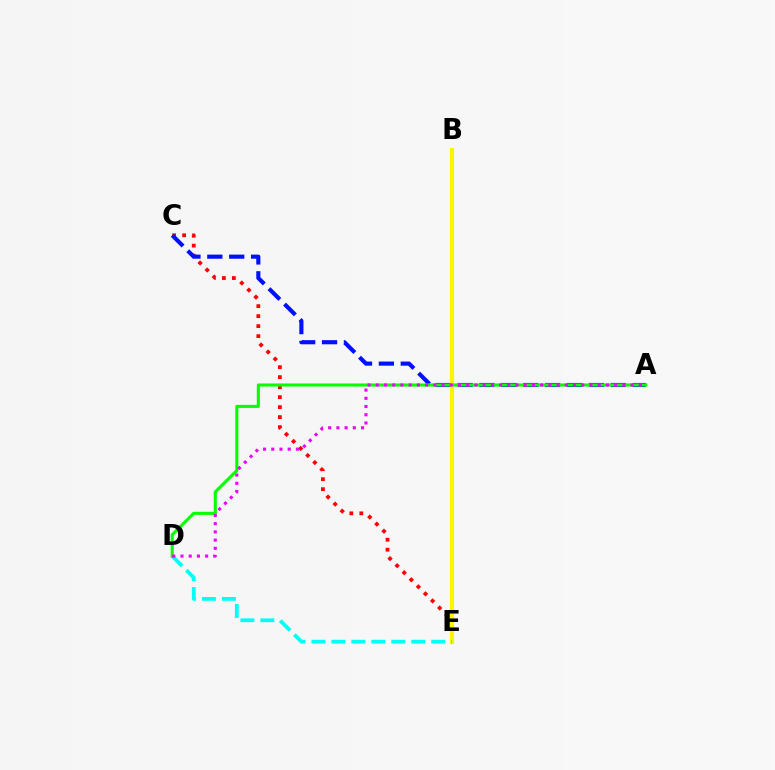{('C', 'E'): [{'color': '#ff0000', 'line_style': 'dotted', 'thickness': 2.72}], ('A', 'C'): [{'color': '#0010ff', 'line_style': 'dashed', 'thickness': 2.97}], ('B', 'E'): [{'color': '#fcf500', 'line_style': 'solid', 'thickness': 2.98}], ('D', 'E'): [{'color': '#00fff6', 'line_style': 'dashed', 'thickness': 2.71}], ('A', 'D'): [{'color': '#08ff00', 'line_style': 'solid', 'thickness': 2.22}, {'color': '#ee00ff', 'line_style': 'dotted', 'thickness': 2.23}]}